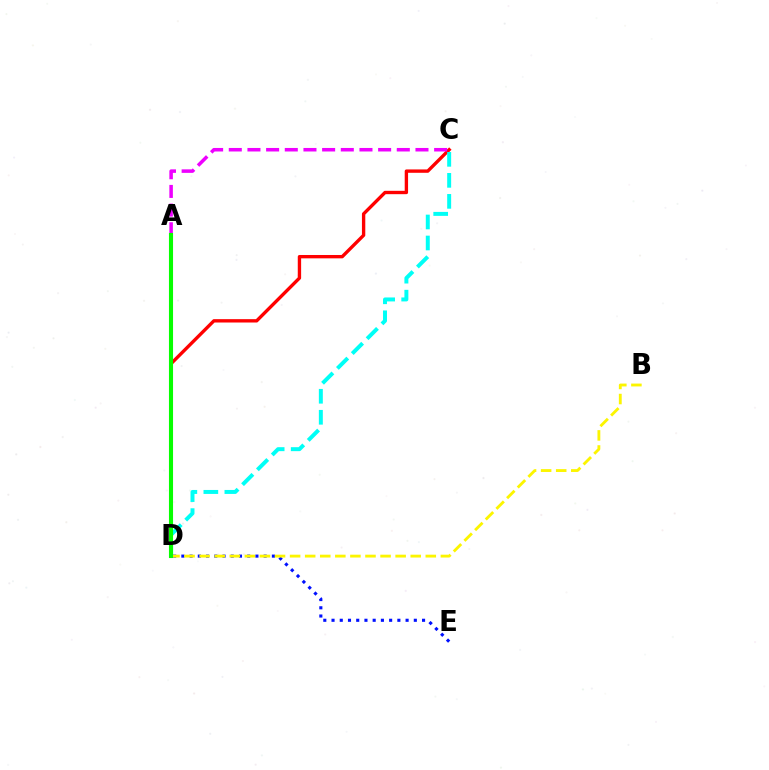{('C', 'D'): [{'color': '#ff0000', 'line_style': 'solid', 'thickness': 2.42}, {'color': '#00fff6', 'line_style': 'dashed', 'thickness': 2.85}], ('D', 'E'): [{'color': '#0010ff', 'line_style': 'dotted', 'thickness': 2.24}], ('B', 'D'): [{'color': '#fcf500', 'line_style': 'dashed', 'thickness': 2.05}], ('A', 'C'): [{'color': '#ee00ff', 'line_style': 'dashed', 'thickness': 2.54}], ('A', 'D'): [{'color': '#08ff00', 'line_style': 'solid', 'thickness': 2.95}]}